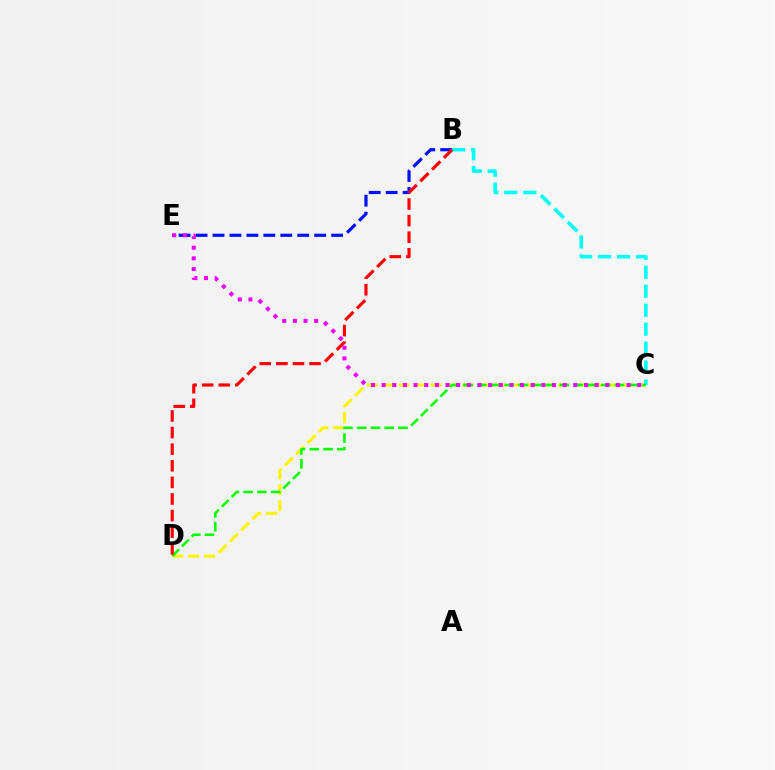{('B', 'E'): [{'color': '#0010ff', 'line_style': 'dashed', 'thickness': 2.3}], ('C', 'D'): [{'color': '#fcf500', 'line_style': 'dashed', 'thickness': 2.16}, {'color': '#08ff00', 'line_style': 'dashed', 'thickness': 1.87}], ('B', 'C'): [{'color': '#00fff6', 'line_style': 'dashed', 'thickness': 2.58}], ('C', 'E'): [{'color': '#ee00ff', 'line_style': 'dotted', 'thickness': 2.89}], ('B', 'D'): [{'color': '#ff0000', 'line_style': 'dashed', 'thickness': 2.26}]}